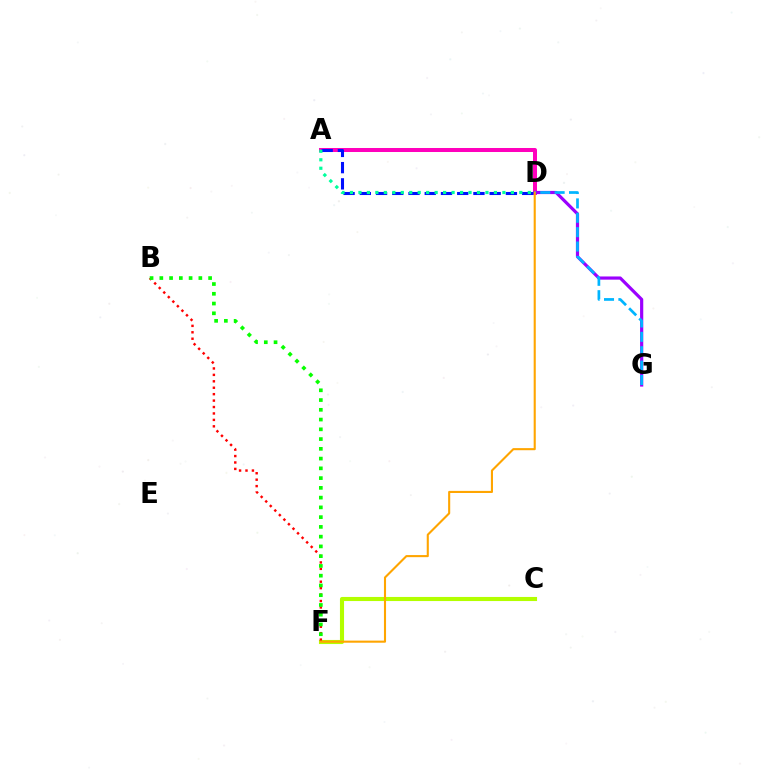{('C', 'F'): [{'color': '#b3ff00', 'line_style': 'solid', 'thickness': 2.95}], ('B', 'F'): [{'color': '#ff0000', 'line_style': 'dotted', 'thickness': 1.75}, {'color': '#08ff00', 'line_style': 'dotted', 'thickness': 2.65}], ('A', 'D'): [{'color': '#ff00bd', 'line_style': 'solid', 'thickness': 2.89}, {'color': '#0010ff', 'line_style': 'dashed', 'thickness': 2.21}, {'color': '#00ff9d', 'line_style': 'dotted', 'thickness': 2.3}], ('D', 'G'): [{'color': '#9b00ff', 'line_style': 'solid', 'thickness': 2.29}, {'color': '#00b5ff', 'line_style': 'dashed', 'thickness': 1.95}], ('D', 'F'): [{'color': '#ffa500', 'line_style': 'solid', 'thickness': 1.51}]}